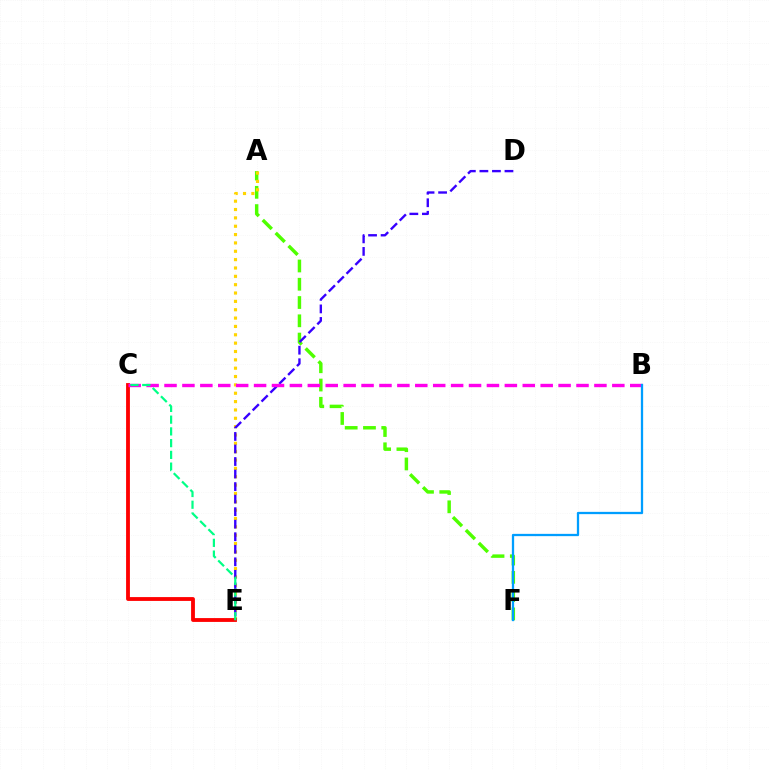{('A', 'F'): [{'color': '#4fff00', 'line_style': 'dashed', 'thickness': 2.48}], ('A', 'E'): [{'color': '#ffd500', 'line_style': 'dotted', 'thickness': 2.27}], ('D', 'E'): [{'color': '#3700ff', 'line_style': 'dashed', 'thickness': 1.7}], ('C', 'E'): [{'color': '#ff0000', 'line_style': 'solid', 'thickness': 2.76}, {'color': '#00ff86', 'line_style': 'dashed', 'thickness': 1.6}], ('B', 'C'): [{'color': '#ff00ed', 'line_style': 'dashed', 'thickness': 2.43}], ('B', 'F'): [{'color': '#009eff', 'line_style': 'solid', 'thickness': 1.64}]}